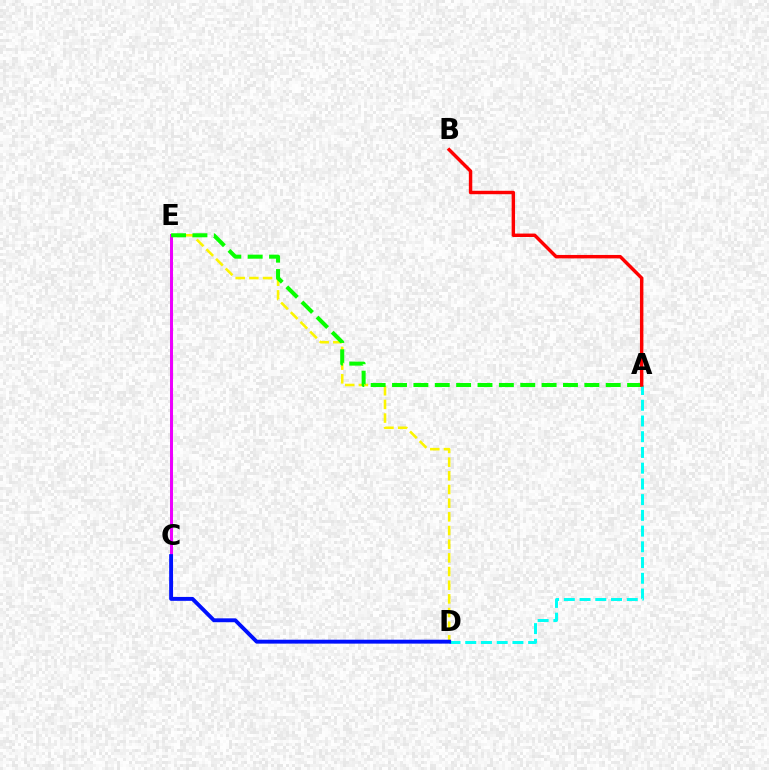{('A', 'D'): [{'color': '#00fff6', 'line_style': 'dashed', 'thickness': 2.14}], ('D', 'E'): [{'color': '#fcf500', 'line_style': 'dashed', 'thickness': 1.86}], ('C', 'E'): [{'color': '#ee00ff', 'line_style': 'solid', 'thickness': 2.16}], ('A', 'E'): [{'color': '#08ff00', 'line_style': 'dashed', 'thickness': 2.9}], ('A', 'B'): [{'color': '#ff0000', 'line_style': 'solid', 'thickness': 2.47}], ('C', 'D'): [{'color': '#0010ff', 'line_style': 'solid', 'thickness': 2.8}]}